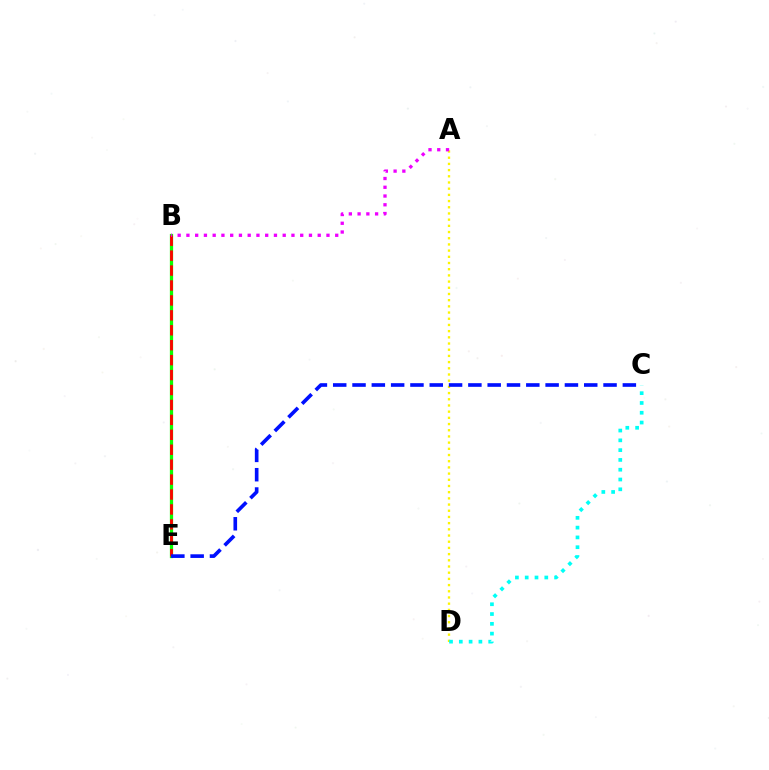{('B', 'E'): [{'color': '#08ff00', 'line_style': 'solid', 'thickness': 2.34}, {'color': '#ff0000', 'line_style': 'dashed', 'thickness': 2.03}], ('A', 'D'): [{'color': '#fcf500', 'line_style': 'dotted', 'thickness': 1.68}], ('C', 'D'): [{'color': '#00fff6', 'line_style': 'dotted', 'thickness': 2.66}], ('A', 'B'): [{'color': '#ee00ff', 'line_style': 'dotted', 'thickness': 2.38}], ('C', 'E'): [{'color': '#0010ff', 'line_style': 'dashed', 'thickness': 2.62}]}